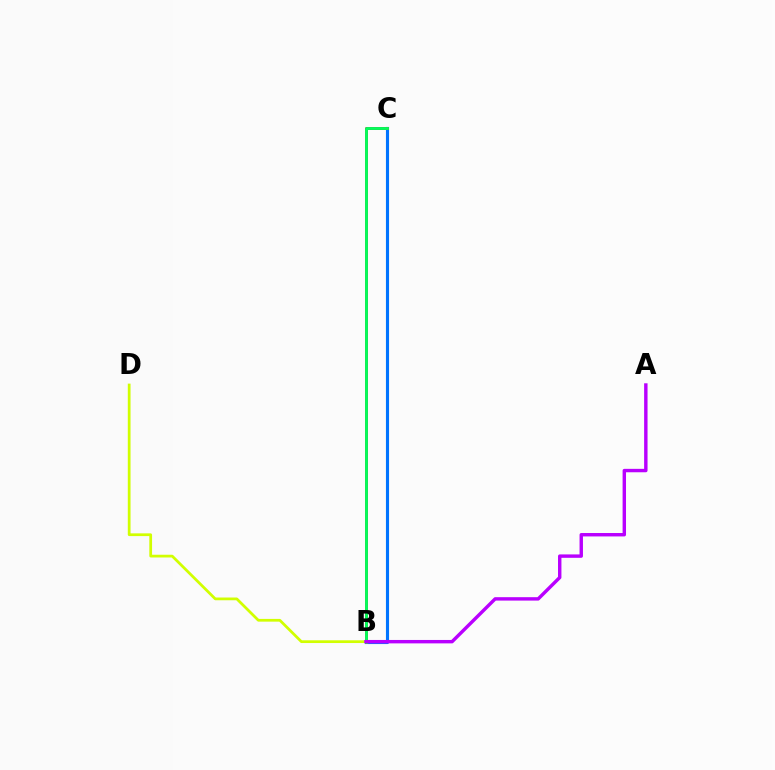{('B', 'D'): [{'color': '#d1ff00', 'line_style': 'solid', 'thickness': 1.98}], ('B', 'C'): [{'color': '#0074ff', 'line_style': 'solid', 'thickness': 2.24}, {'color': '#ff0000', 'line_style': 'solid', 'thickness': 2.11}, {'color': '#00ff5c', 'line_style': 'solid', 'thickness': 2.05}], ('A', 'B'): [{'color': '#b900ff', 'line_style': 'solid', 'thickness': 2.46}]}